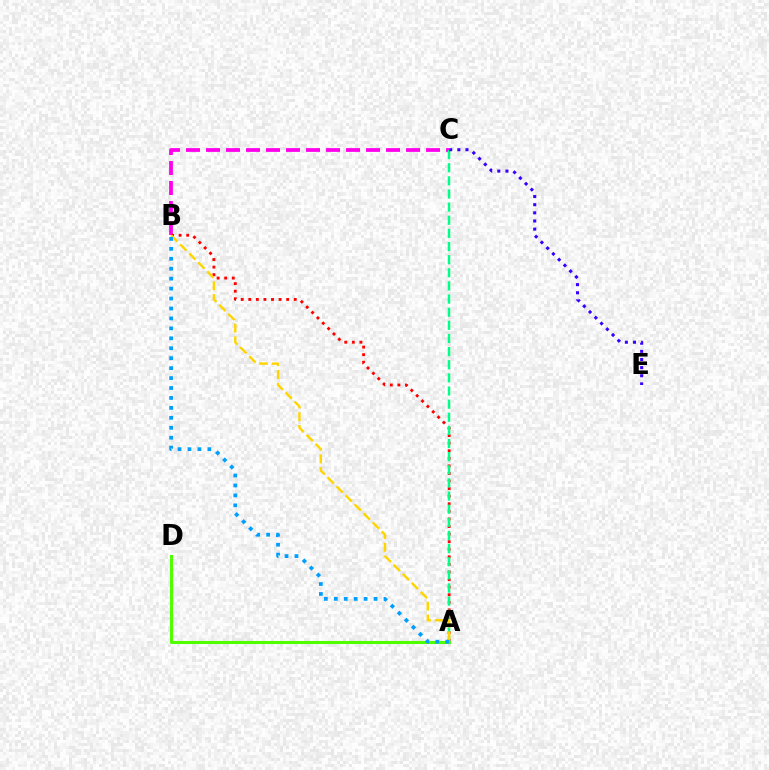{('B', 'C'): [{'color': '#ff00ed', 'line_style': 'dashed', 'thickness': 2.72}], ('A', 'B'): [{'color': '#ff0000', 'line_style': 'dotted', 'thickness': 2.06}, {'color': '#ffd500', 'line_style': 'dashed', 'thickness': 1.73}, {'color': '#009eff', 'line_style': 'dotted', 'thickness': 2.7}], ('A', 'C'): [{'color': '#00ff86', 'line_style': 'dashed', 'thickness': 1.78}], ('A', 'D'): [{'color': '#4fff00', 'line_style': 'solid', 'thickness': 2.2}], ('C', 'E'): [{'color': '#3700ff', 'line_style': 'dotted', 'thickness': 2.21}]}